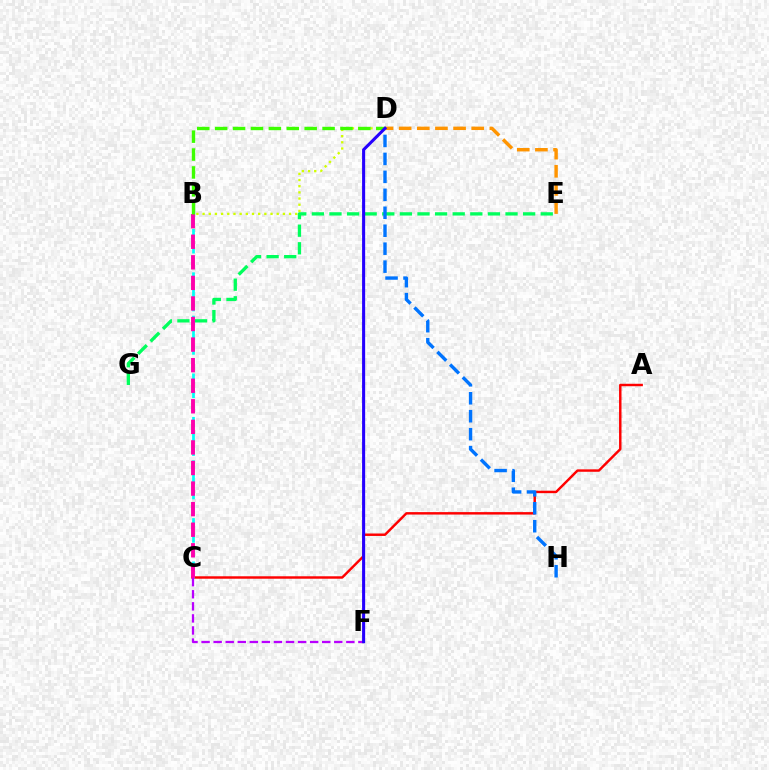{('B', 'D'): [{'color': '#d1ff00', 'line_style': 'dotted', 'thickness': 1.68}, {'color': '#3dff00', 'line_style': 'dashed', 'thickness': 2.43}], ('A', 'C'): [{'color': '#ff0000', 'line_style': 'solid', 'thickness': 1.76}], ('B', 'C'): [{'color': '#00fff6', 'line_style': 'dashed', 'thickness': 1.96}, {'color': '#ff00ac', 'line_style': 'dashed', 'thickness': 2.79}], ('E', 'G'): [{'color': '#00ff5c', 'line_style': 'dashed', 'thickness': 2.39}], ('C', 'F'): [{'color': '#b900ff', 'line_style': 'dashed', 'thickness': 1.64}], ('D', 'H'): [{'color': '#0074ff', 'line_style': 'dashed', 'thickness': 2.44}], ('D', 'E'): [{'color': '#ff9400', 'line_style': 'dashed', 'thickness': 2.46}], ('D', 'F'): [{'color': '#2500ff', 'line_style': 'solid', 'thickness': 2.21}]}